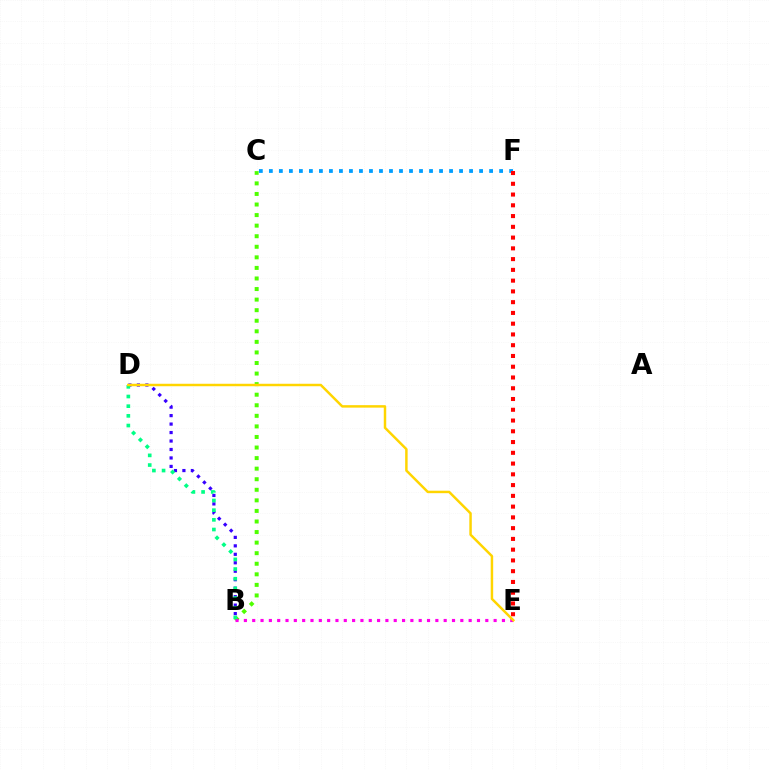{('B', 'C'): [{'color': '#4fff00', 'line_style': 'dotted', 'thickness': 2.87}], ('B', 'D'): [{'color': '#3700ff', 'line_style': 'dotted', 'thickness': 2.3}, {'color': '#00ff86', 'line_style': 'dotted', 'thickness': 2.63}], ('C', 'F'): [{'color': '#009eff', 'line_style': 'dotted', 'thickness': 2.72}], ('B', 'E'): [{'color': '#ff00ed', 'line_style': 'dotted', 'thickness': 2.26}], ('E', 'F'): [{'color': '#ff0000', 'line_style': 'dotted', 'thickness': 2.92}], ('D', 'E'): [{'color': '#ffd500', 'line_style': 'solid', 'thickness': 1.78}]}